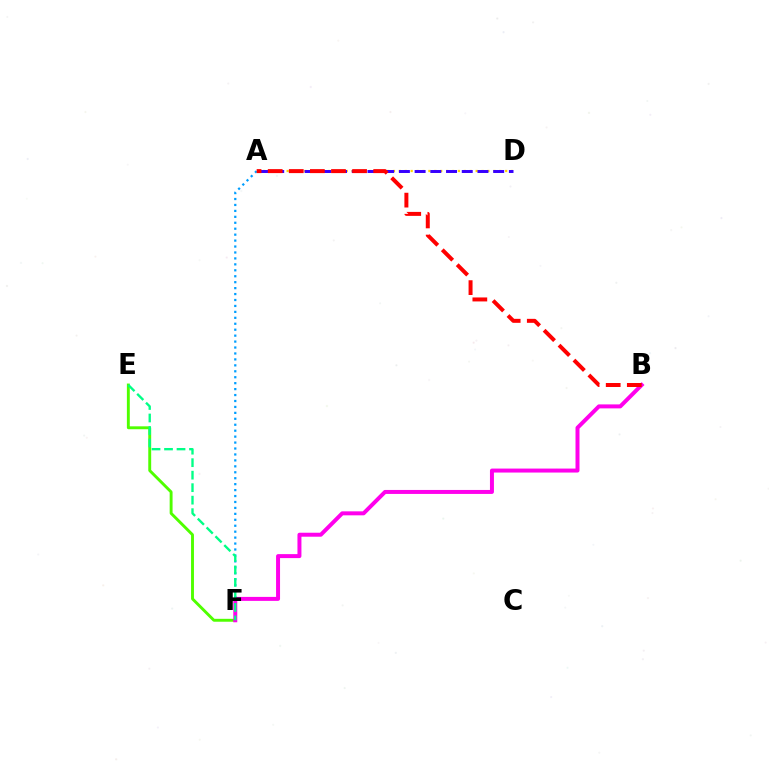{('A', 'D'): [{'color': '#ffd500', 'line_style': 'dotted', 'thickness': 1.6}, {'color': '#3700ff', 'line_style': 'dashed', 'thickness': 2.13}], ('E', 'F'): [{'color': '#4fff00', 'line_style': 'solid', 'thickness': 2.09}, {'color': '#00ff86', 'line_style': 'dashed', 'thickness': 1.7}], ('A', 'F'): [{'color': '#009eff', 'line_style': 'dotted', 'thickness': 1.61}], ('B', 'F'): [{'color': '#ff00ed', 'line_style': 'solid', 'thickness': 2.87}], ('A', 'B'): [{'color': '#ff0000', 'line_style': 'dashed', 'thickness': 2.87}]}